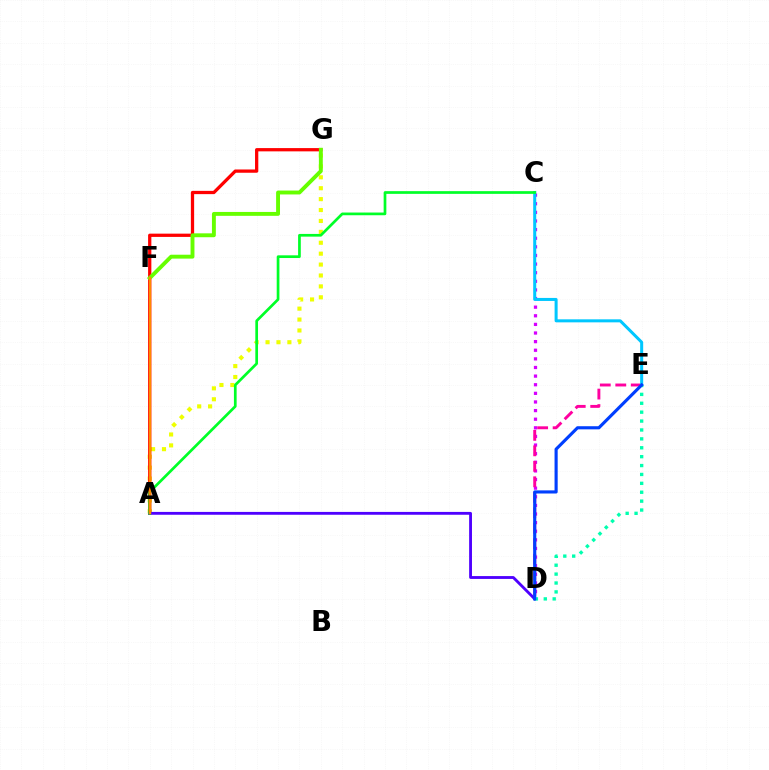{('C', 'D'): [{'color': '#d600ff', 'line_style': 'dotted', 'thickness': 2.34}], ('A', 'G'): [{'color': '#eeff00', 'line_style': 'dotted', 'thickness': 2.96}, {'color': '#ff0000', 'line_style': 'solid', 'thickness': 2.35}], ('D', 'E'): [{'color': '#ff00a0', 'line_style': 'dashed', 'thickness': 2.1}, {'color': '#00ffaf', 'line_style': 'dotted', 'thickness': 2.42}, {'color': '#003fff', 'line_style': 'solid', 'thickness': 2.25}], ('C', 'E'): [{'color': '#00c7ff', 'line_style': 'solid', 'thickness': 2.17}], ('A', 'D'): [{'color': '#4f00ff', 'line_style': 'solid', 'thickness': 2.04}], ('F', 'G'): [{'color': '#66ff00', 'line_style': 'solid', 'thickness': 2.8}], ('A', 'C'): [{'color': '#00ff27', 'line_style': 'solid', 'thickness': 1.95}], ('A', 'F'): [{'color': '#ff8800', 'line_style': 'solid', 'thickness': 1.68}]}